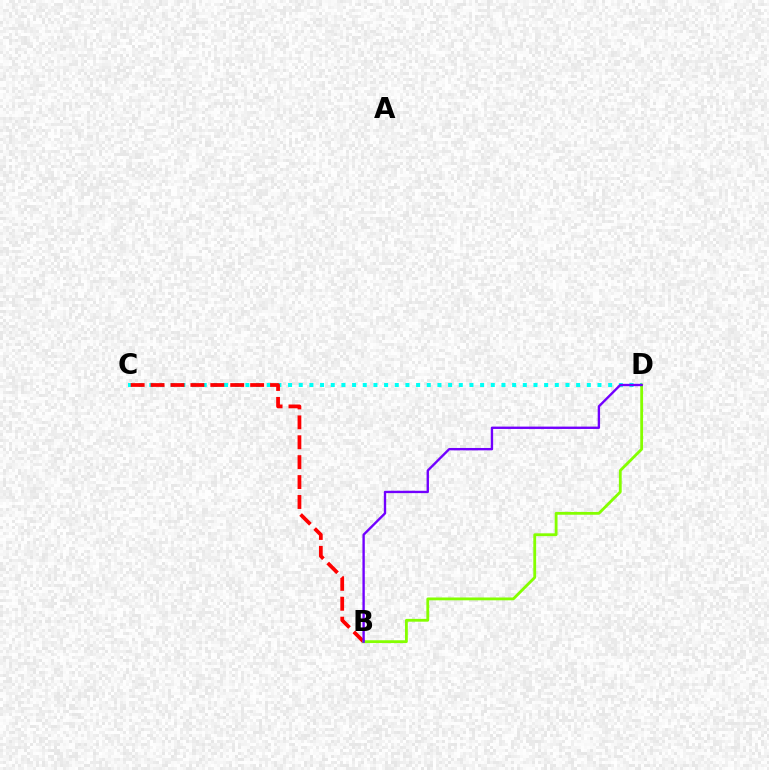{('C', 'D'): [{'color': '#00fff6', 'line_style': 'dotted', 'thickness': 2.9}], ('B', 'C'): [{'color': '#ff0000', 'line_style': 'dashed', 'thickness': 2.71}], ('B', 'D'): [{'color': '#84ff00', 'line_style': 'solid', 'thickness': 2.03}, {'color': '#7200ff', 'line_style': 'solid', 'thickness': 1.71}]}